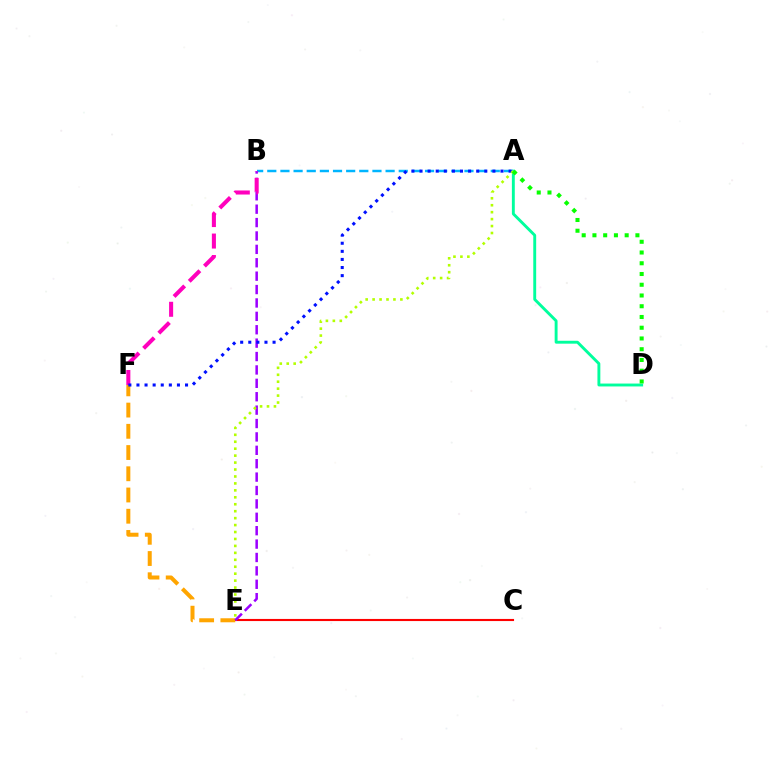{('C', 'E'): [{'color': '#ff0000', 'line_style': 'solid', 'thickness': 1.52}], ('A', 'D'): [{'color': '#00ff9d', 'line_style': 'solid', 'thickness': 2.08}, {'color': '#08ff00', 'line_style': 'dotted', 'thickness': 2.92}], ('A', 'B'): [{'color': '#00b5ff', 'line_style': 'dashed', 'thickness': 1.79}], ('E', 'F'): [{'color': '#ffa500', 'line_style': 'dashed', 'thickness': 2.88}], ('B', 'E'): [{'color': '#9b00ff', 'line_style': 'dashed', 'thickness': 1.82}], ('B', 'F'): [{'color': '#ff00bd', 'line_style': 'dashed', 'thickness': 2.92}], ('A', 'F'): [{'color': '#0010ff', 'line_style': 'dotted', 'thickness': 2.2}], ('A', 'E'): [{'color': '#b3ff00', 'line_style': 'dotted', 'thickness': 1.89}]}